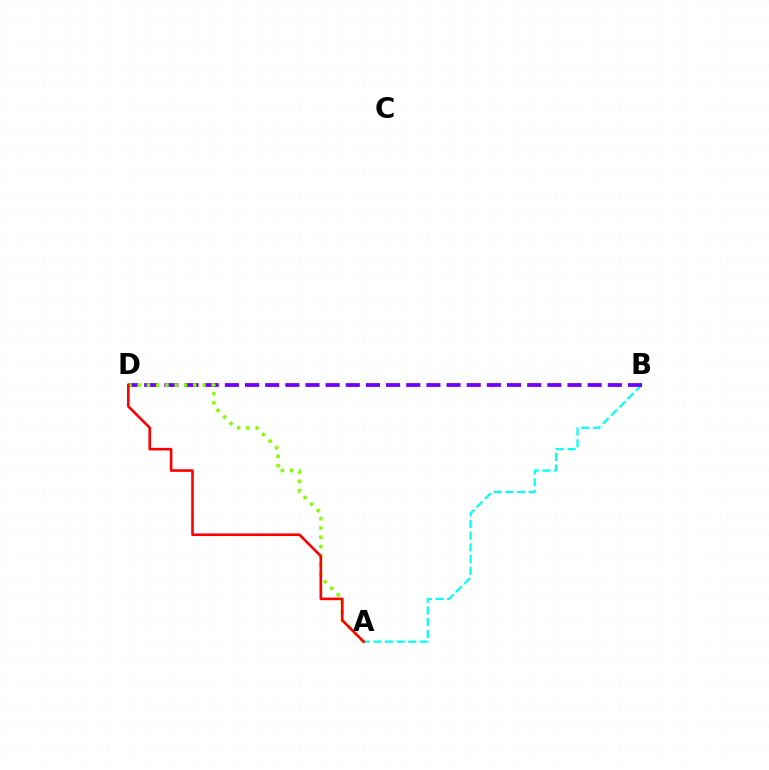{('A', 'B'): [{'color': '#00fff6', 'line_style': 'dashed', 'thickness': 1.59}], ('B', 'D'): [{'color': '#7200ff', 'line_style': 'dashed', 'thickness': 2.74}], ('A', 'D'): [{'color': '#84ff00', 'line_style': 'dotted', 'thickness': 2.52}, {'color': '#ff0000', 'line_style': 'solid', 'thickness': 1.88}]}